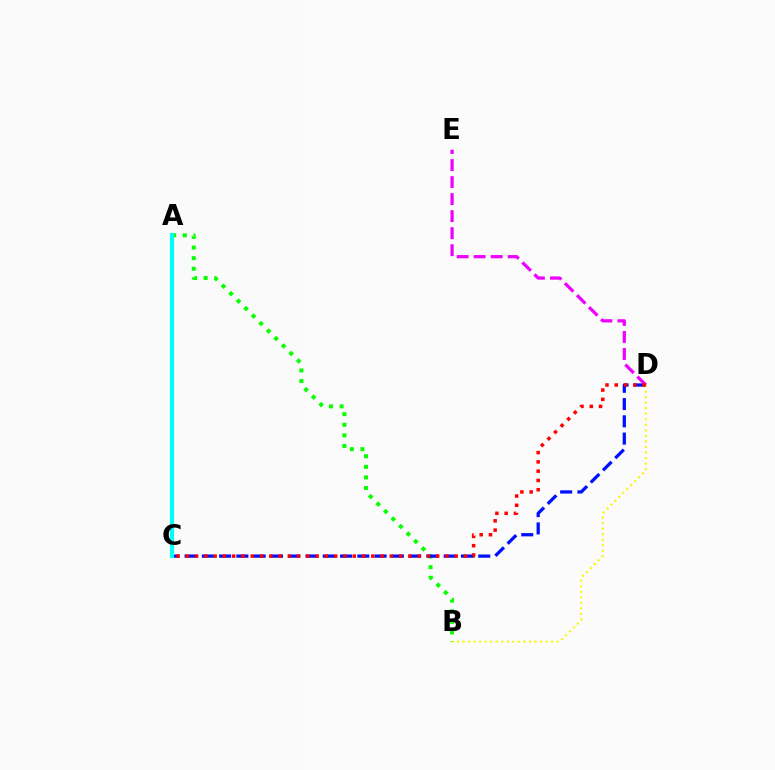{('A', 'B'): [{'color': '#08ff00', 'line_style': 'dotted', 'thickness': 2.88}], ('C', 'D'): [{'color': '#0010ff', 'line_style': 'dashed', 'thickness': 2.35}, {'color': '#ff0000', 'line_style': 'dotted', 'thickness': 2.52}], ('B', 'D'): [{'color': '#fcf500', 'line_style': 'dotted', 'thickness': 1.5}], ('D', 'E'): [{'color': '#ee00ff', 'line_style': 'dashed', 'thickness': 2.31}], ('A', 'C'): [{'color': '#00fff6', 'line_style': 'solid', 'thickness': 2.97}]}